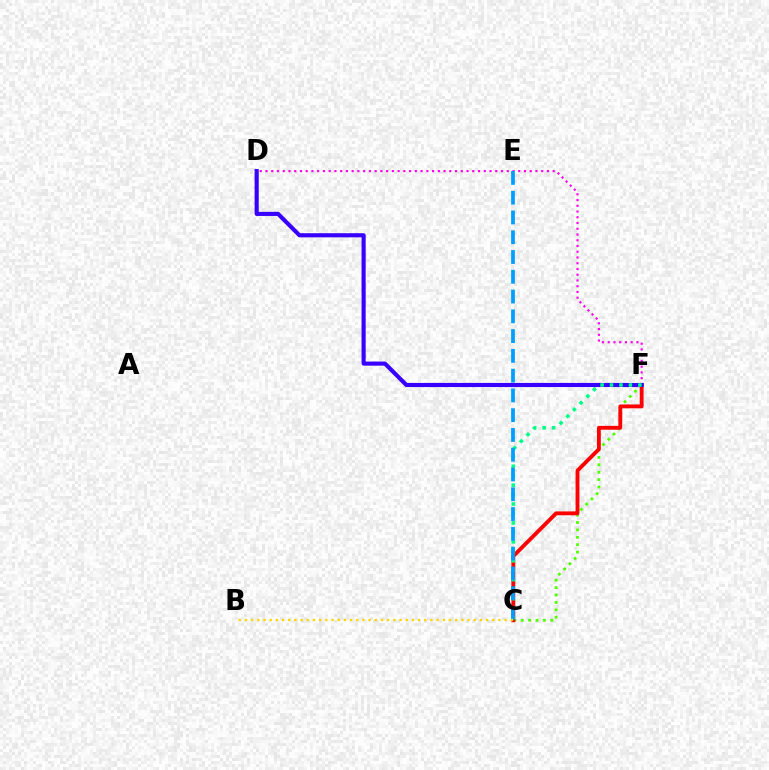{('D', 'F'): [{'color': '#ff00ed', 'line_style': 'dotted', 'thickness': 1.56}, {'color': '#3700ff', 'line_style': 'solid', 'thickness': 2.97}], ('C', 'F'): [{'color': '#4fff00', 'line_style': 'dotted', 'thickness': 2.01}, {'color': '#ff0000', 'line_style': 'solid', 'thickness': 2.78}, {'color': '#00ff86', 'line_style': 'dotted', 'thickness': 2.57}], ('C', 'E'): [{'color': '#009eff', 'line_style': 'dashed', 'thickness': 2.69}], ('B', 'C'): [{'color': '#ffd500', 'line_style': 'dotted', 'thickness': 1.68}]}